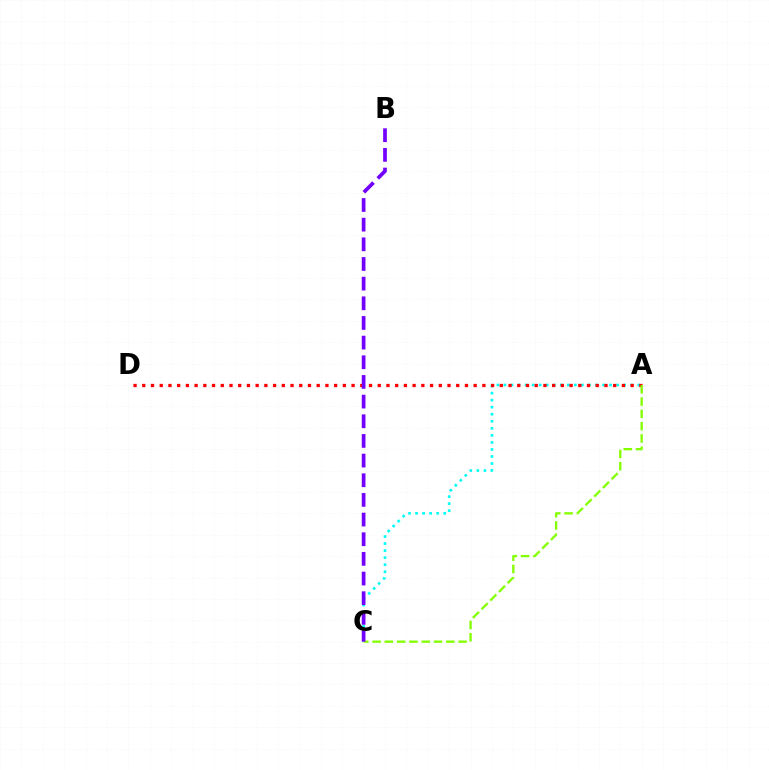{('A', 'C'): [{'color': '#00fff6', 'line_style': 'dotted', 'thickness': 1.91}, {'color': '#84ff00', 'line_style': 'dashed', 'thickness': 1.67}], ('A', 'D'): [{'color': '#ff0000', 'line_style': 'dotted', 'thickness': 2.37}], ('B', 'C'): [{'color': '#7200ff', 'line_style': 'dashed', 'thickness': 2.67}]}